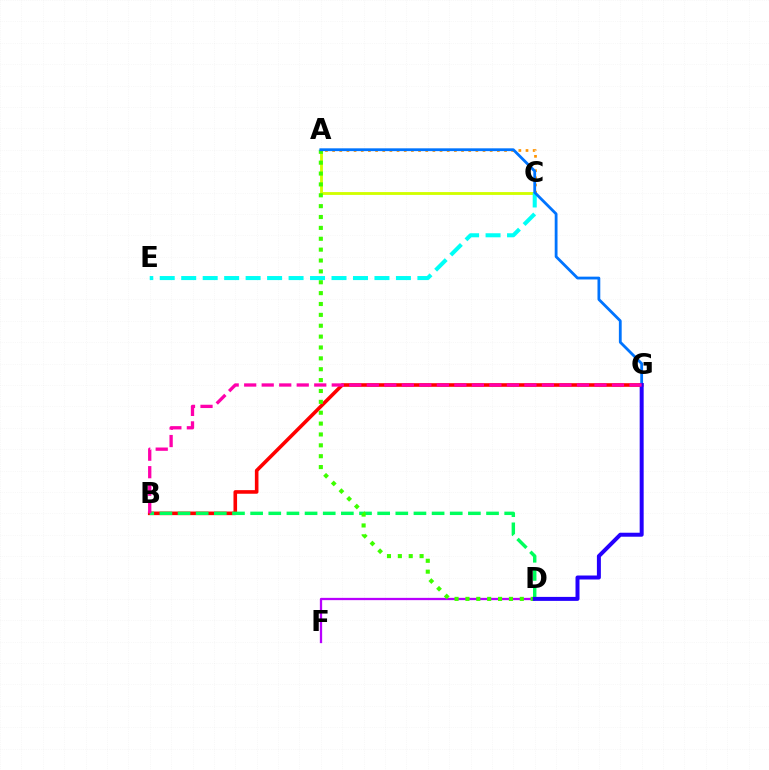{('D', 'F'): [{'color': '#b900ff', 'line_style': 'solid', 'thickness': 1.64}], ('A', 'C'): [{'color': '#d1ff00', 'line_style': 'solid', 'thickness': 2.05}, {'color': '#ff9400', 'line_style': 'dotted', 'thickness': 1.95}], ('C', 'E'): [{'color': '#00fff6', 'line_style': 'dashed', 'thickness': 2.92}], ('B', 'G'): [{'color': '#ff0000', 'line_style': 'solid', 'thickness': 2.59}, {'color': '#ff00ac', 'line_style': 'dashed', 'thickness': 2.38}], ('B', 'D'): [{'color': '#00ff5c', 'line_style': 'dashed', 'thickness': 2.47}], ('A', 'D'): [{'color': '#3dff00', 'line_style': 'dotted', 'thickness': 2.95}], ('A', 'G'): [{'color': '#0074ff', 'line_style': 'solid', 'thickness': 2.02}], ('D', 'G'): [{'color': '#2500ff', 'line_style': 'solid', 'thickness': 2.87}]}